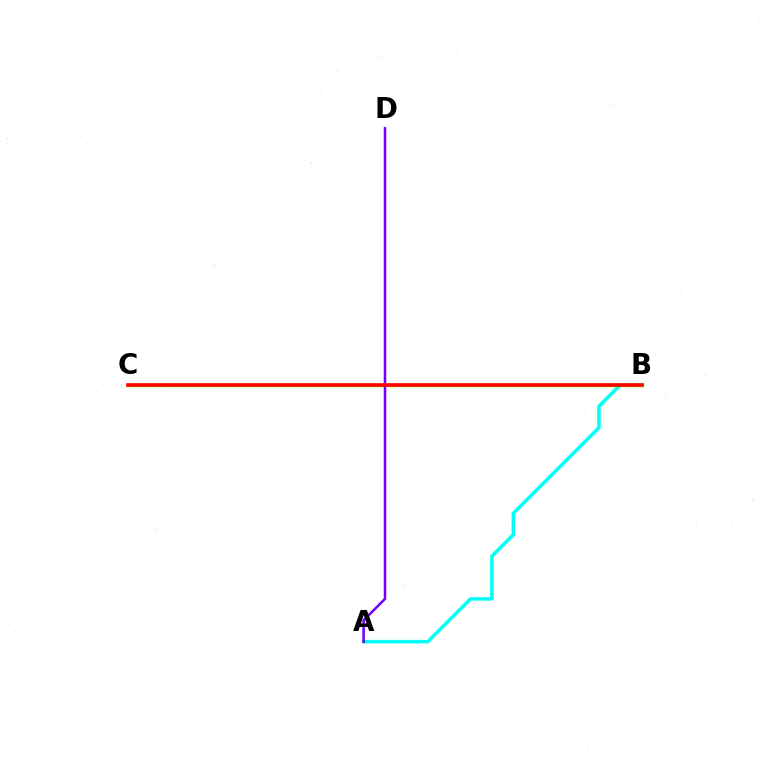{('A', 'B'): [{'color': '#00fff6', 'line_style': 'solid', 'thickness': 2.53}], ('B', 'C'): [{'color': '#84ff00', 'line_style': 'solid', 'thickness': 2.5}, {'color': '#ff0000', 'line_style': 'solid', 'thickness': 2.6}], ('A', 'D'): [{'color': '#7200ff', 'line_style': 'solid', 'thickness': 1.82}]}